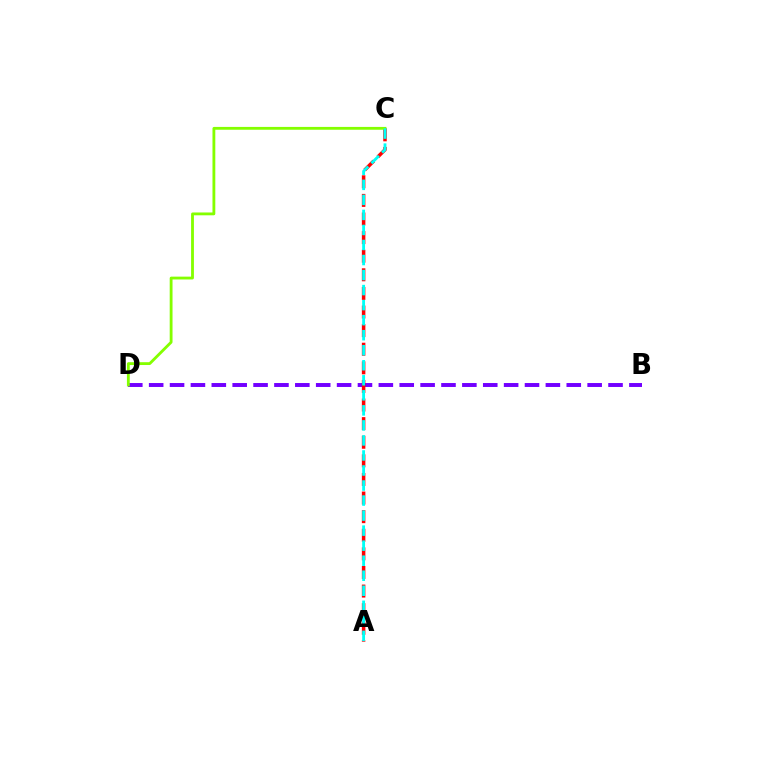{('B', 'D'): [{'color': '#7200ff', 'line_style': 'dashed', 'thickness': 2.84}], ('A', 'C'): [{'color': '#ff0000', 'line_style': 'dashed', 'thickness': 2.53}, {'color': '#00fff6', 'line_style': 'dashed', 'thickness': 2.04}], ('C', 'D'): [{'color': '#84ff00', 'line_style': 'solid', 'thickness': 2.04}]}